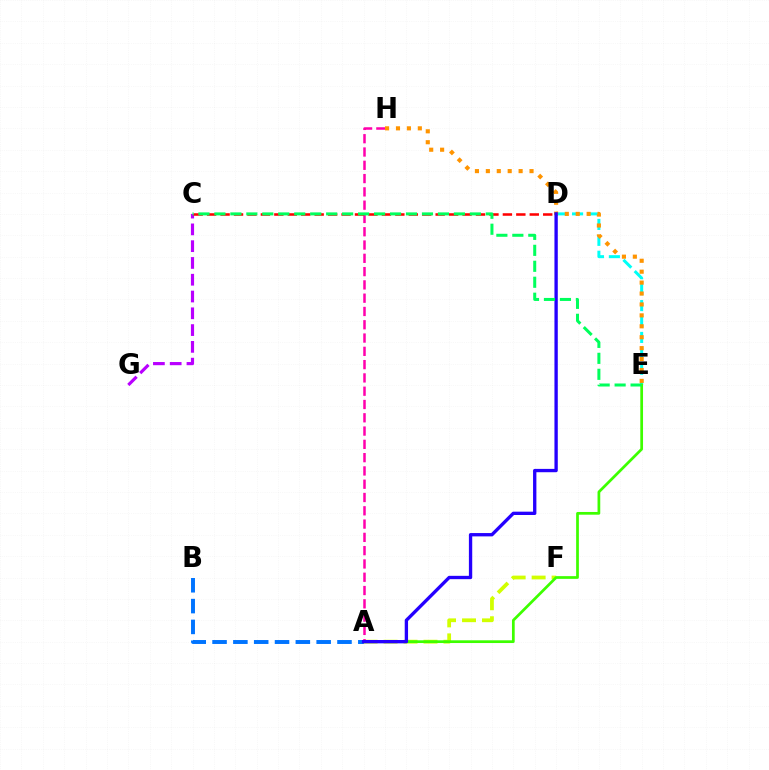{('A', 'B'): [{'color': '#0074ff', 'line_style': 'dashed', 'thickness': 2.83}], ('A', 'F'): [{'color': '#d1ff00', 'line_style': 'dashed', 'thickness': 2.71}], ('D', 'E'): [{'color': '#00fff6', 'line_style': 'dashed', 'thickness': 2.16}], ('A', 'H'): [{'color': '#ff00ac', 'line_style': 'dashed', 'thickness': 1.81}], ('C', 'G'): [{'color': '#b900ff', 'line_style': 'dashed', 'thickness': 2.28}], ('E', 'H'): [{'color': '#ff9400', 'line_style': 'dotted', 'thickness': 2.97}], ('A', 'E'): [{'color': '#3dff00', 'line_style': 'solid', 'thickness': 1.96}], ('A', 'D'): [{'color': '#2500ff', 'line_style': 'solid', 'thickness': 2.4}], ('C', 'D'): [{'color': '#ff0000', 'line_style': 'dashed', 'thickness': 1.83}], ('C', 'E'): [{'color': '#00ff5c', 'line_style': 'dashed', 'thickness': 2.17}]}